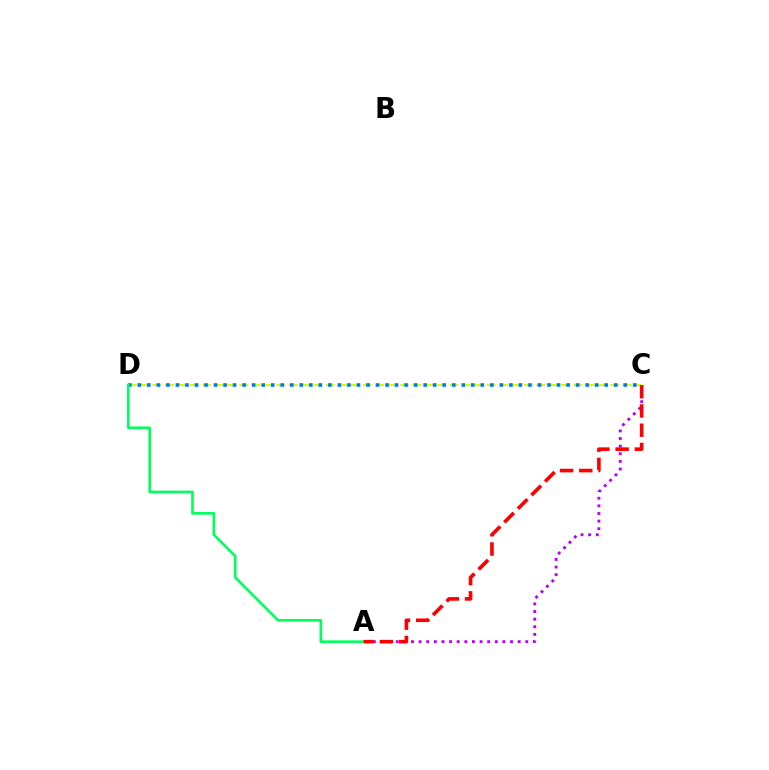{('A', 'C'): [{'color': '#b900ff', 'line_style': 'dotted', 'thickness': 2.07}, {'color': '#ff0000', 'line_style': 'dashed', 'thickness': 2.61}], ('C', 'D'): [{'color': '#d1ff00', 'line_style': 'dashed', 'thickness': 1.68}, {'color': '#0074ff', 'line_style': 'dotted', 'thickness': 2.59}], ('A', 'D'): [{'color': '#00ff5c', 'line_style': 'solid', 'thickness': 1.89}]}